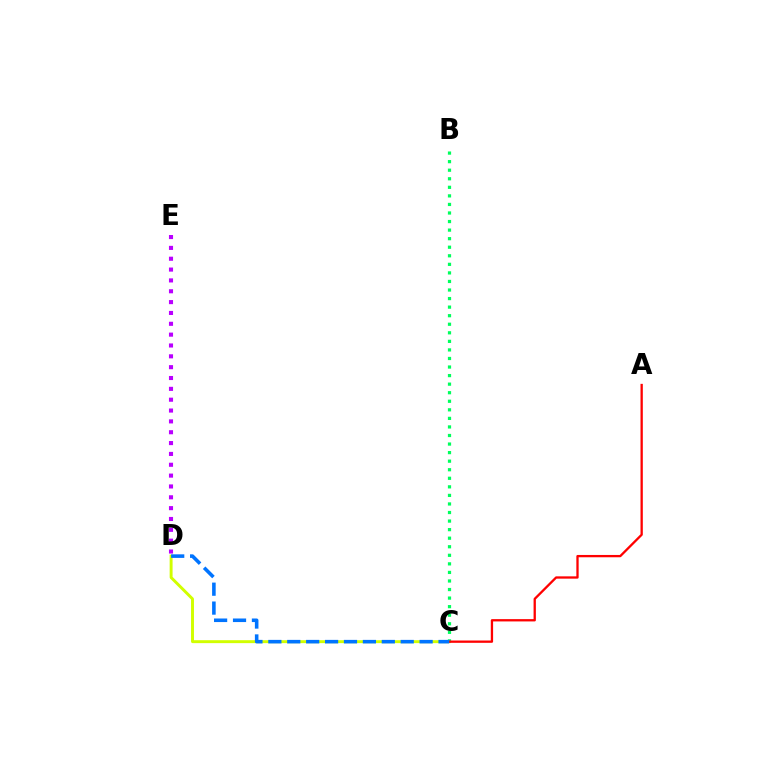{('C', 'D'): [{'color': '#d1ff00', 'line_style': 'solid', 'thickness': 2.11}, {'color': '#0074ff', 'line_style': 'dashed', 'thickness': 2.57}], ('B', 'C'): [{'color': '#00ff5c', 'line_style': 'dotted', 'thickness': 2.33}], ('A', 'C'): [{'color': '#ff0000', 'line_style': 'solid', 'thickness': 1.66}], ('D', 'E'): [{'color': '#b900ff', 'line_style': 'dotted', 'thickness': 2.95}]}